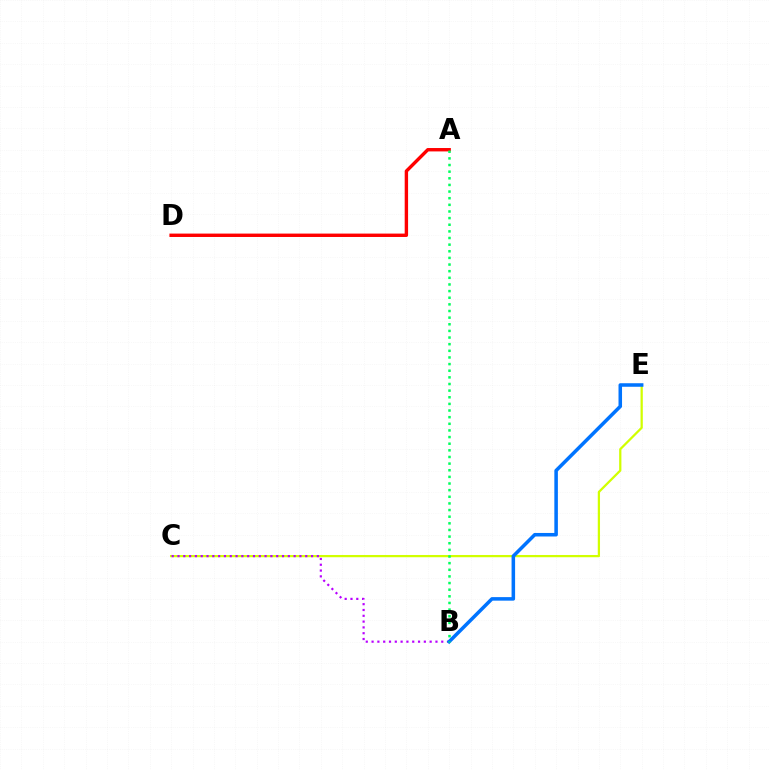{('A', 'D'): [{'color': '#ff0000', 'line_style': 'solid', 'thickness': 2.44}], ('C', 'E'): [{'color': '#d1ff00', 'line_style': 'solid', 'thickness': 1.62}], ('B', 'C'): [{'color': '#b900ff', 'line_style': 'dotted', 'thickness': 1.58}], ('B', 'E'): [{'color': '#0074ff', 'line_style': 'solid', 'thickness': 2.54}], ('A', 'B'): [{'color': '#00ff5c', 'line_style': 'dotted', 'thickness': 1.8}]}